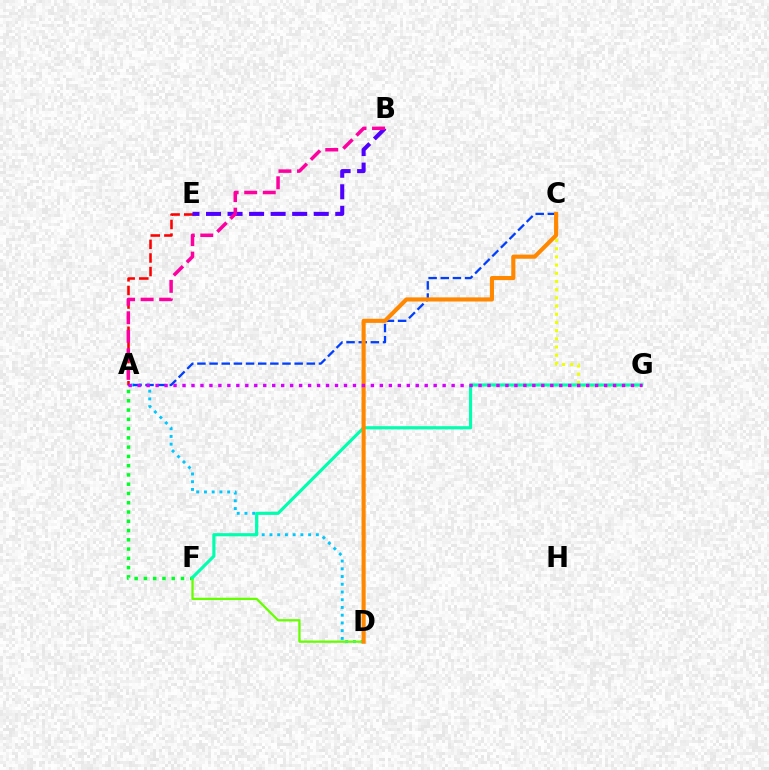{('C', 'G'): [{'color': '#eeff00', 'line_style': 'dotted', 'thickness': 2.23}], ('A', 'F'): [{'color': '#00ff27', 'line_style': 'dotted', 'thickness': 2.52}], ('A', 'E'): [{'color': '#ff0000', 'line_style': 'dashed', 'thickness': 1.85}], ('B', 'E'): [{'color': '#4f00ff', 'line_style': 'dashed', 'thickness': 2.93}], ('A', 'D'): [{'color': '#00c7ff', 'line_style': 'dotted', 'thickness': 2.1}], ('A', 'B'): [{'color': '#ff00a0', 'line_style': 'dashed', 'thickness': 2.52}], ('A', 'C'): [{'color': '#003fff', 'line_style': 'dashed', 'thickness': 1.65}], ('D', 'F'): [{'color': '#66ff00', 'line_style': 'solid', 'thickness': 1.64}], ('F', 'G'): [{'color': '#00ffaf', 'line_style': 'solid', 'thickness': 2.26}], ('C', 'D'): [{'color': '#ff8800', 'line_style': 'solid', 'thickness': 2.96}], ('A', 'G'): [{'color': '#d600ff', 'line_style': 'dotted', 'thickness': 2.44}]}